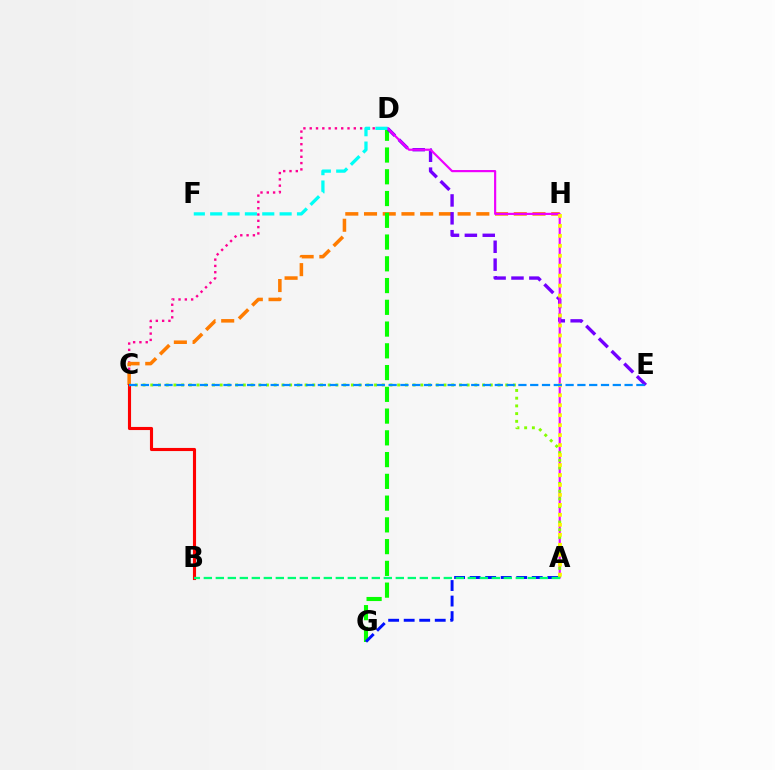{('C', 'D'): [{'color': '#ff0094', 'line_style': 'dotted', 'thickness': 1.71}], ('C', 'H'): [{'color': '#ff7c00', 'line_style': 'dashed', 'thickness': 2.54}], ('D', 'G'): [{'color': '#08ff00', 'line_style': 'dashed', 'thickness': 2.96}], ('D', 'E'): [{'color': '#7200ff', 'line_style': 'dashed', 'thickness': 2.43}], ('A', 'G'): [{'color': '#0010ff', 'line_style': 'dashed', 'thickness': 2.11}], ('B', 'C'): [{'color': '#ff0000', 'line_style': 'solid', 'thickness': 2.24}], ('A', 'D'): [{'color': '#ee00ff', 'line_style': 'solid', 'thickness': 1.56}], ('A', 'C'): [{'color': '#84ff00', 'line_style': 'dotted', 'thickness': 2.1}], ('A', 'H'): [{'color': '#fcf500', 'line_style': 'dotted', 'thickness': 2.71}], ('A', 'B'): [{'color': '#00ff74', 'line_style': 'dashed', 'thickness': 1.63}], ('D', 'F'): [{'color': '#00fff6', 'line_style': 'dashed', 'thickness': 2.36}], ('C', 'E'): [{'color': '#008cff', 'line_style': 'dashed', 'thickness': 1.6}]}